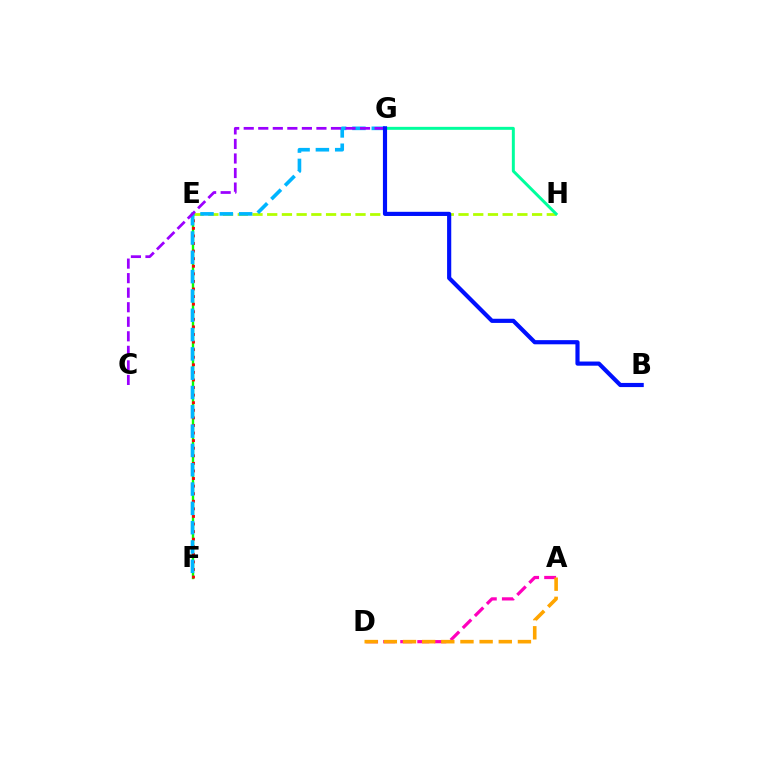{('A', 'D'): [{'color': '#ff00bd', 'line_style': 'dashed', 'thickness': 2.32}, {'color': '#ffa500', 'line_style': 'dashed', 'thickness': 2.6}], ('E', 'H'): [{'color': '#b3ff00', 'line_style': 'dashed', 'thickness': 2.0}], ('E', 'F'): [{'color': '#08ff00', 'line_style': 'solid', 'thickness': 1.71}, {'color': '#ff0000', 'line_style': 'dotted', 'thickness': 2.06}], ('G', 'H'): [{'color': '#00ff9d', 'line_style': 'solid', 'thickness': 2.14}], ('F', 'G'): [{'color': '#00b5ff', 'line_style': 'dashed', 'thickness': 2.62}], ('C', 'G'): [{'color': '#9b00ff', 'line_style': 'dashed', 'thickness': 1.98}], ('B', 'G'): [{'color': '#0010ff', 'line_style': 'solid', 'thickness': 3.0}]}